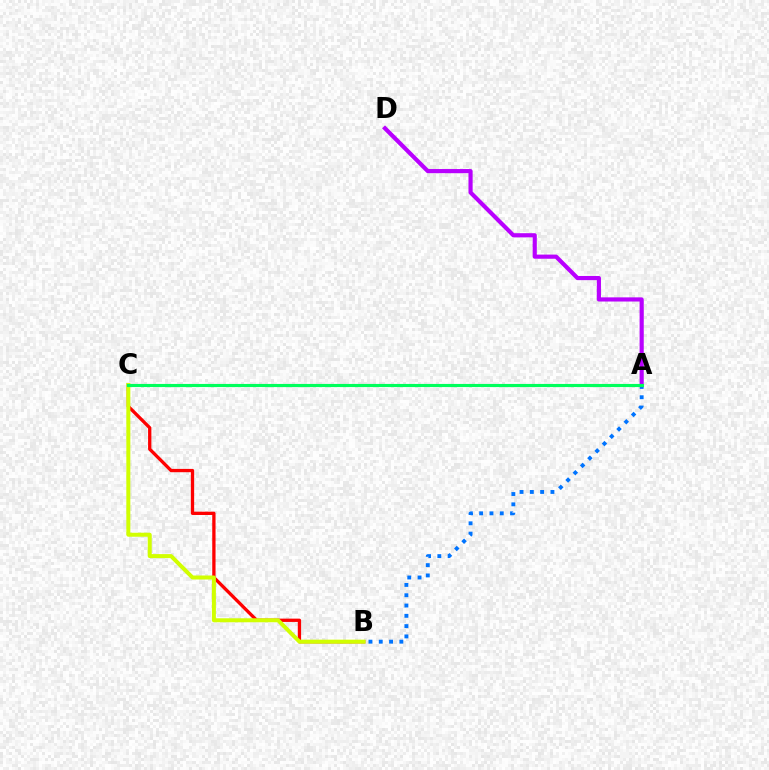{('B', 'C'): [{'color': '#ff0000', 'line_style': 'solid', 'thickness': 2.38}, {'color': '#d1ff00', 'line_style': 'solid', 'thickness': 2.88}], ('A', 'B'): [{'color': '#0074ff', 'line_style': 'dotted', 'thickness': 2.8}], ('A', 'D'): [{'color': '#b900ff', 'line_style': 'solid', 'thickness': 2.99}], ('A', 'C'): [{'color': '#00ff5c', 'line_style': 'solid', 'thickness': 2.26}]}